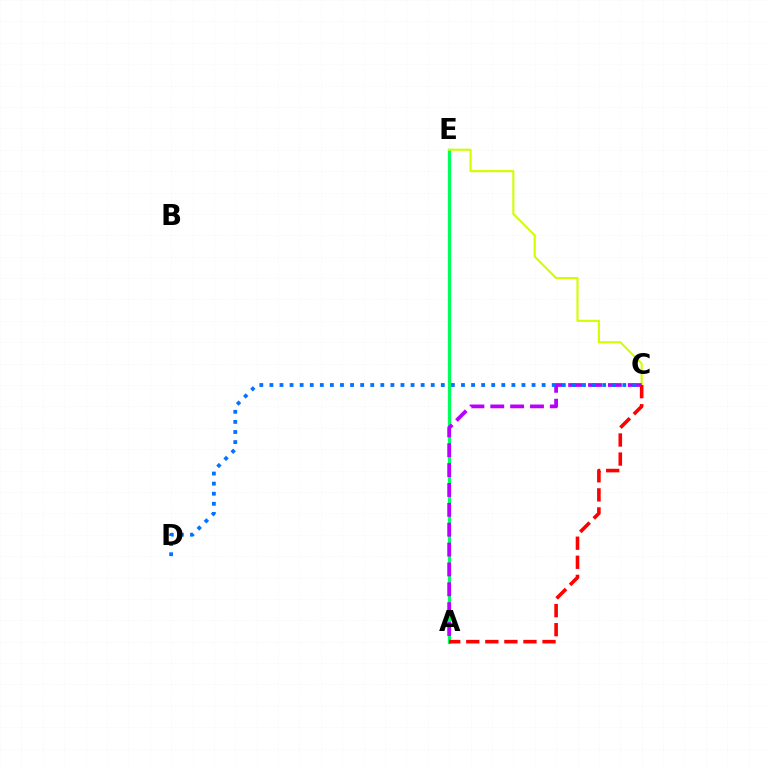{('A', 'E'): [{'color': '#00ff5c', 'line_style': 'solid', 'thickness': 2.36}], ('C', 'E'): [{'color': '#d1ff00', 'line_style': 'solid', 'thickness': 1.53}], ('A', 'C'): [{'color': '#b900ff', 'line_style': 'dashed', 'thickness': 2.7}, {'color': '#ff0000', 'line_style': 'dashed', 'thickness': 2.59}], ('C', 'D'): [{'color': '#0074ff', 'line_style': 'dotted', 'thickness': 2.74}]}